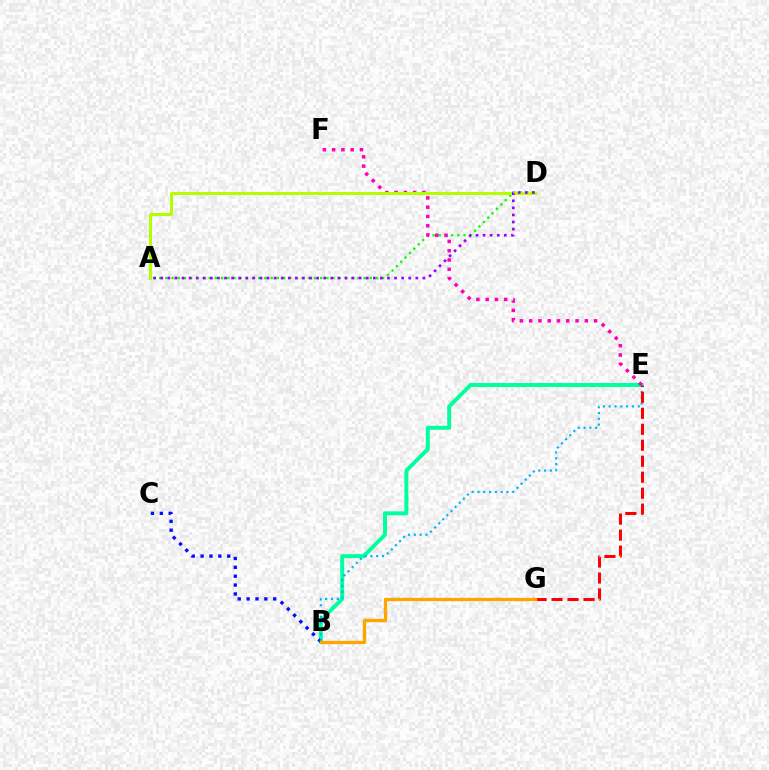{('A', 'D'): [{'color': '#08ff00', 'line_style': 'dotted', 'thickness': 1.68}, {'color': '#b3ff00', 'line_style': 'solid', 'thickness': 2.16}, {'color': '#9b00ff', 'line_style': 'dotted', 'thickness': 1.92}], ('B', 'E'): [{'color': '#00ff9d', 'line_style': 'solid', 'thickness': 2.84}, {'color': '#00b5ff', 'line_style': 'dotted', 'thickness': 1.58}], ('E', 'F'): [{'color': '#ff00bd', 'line_style': 'dotted', 'thickness': 2.52}], ('B', 'C'): [{'color': '#0010ff', 'line_style': 'dotted', 'thickness': 2.41}], ('E', 'G'): [{'color': '#ff0000', 'line_style': 'dashed', 'thickness': 2.17}], ('B', 'G'): [{'color': '#ffa500', 'line_style': 'solid', 'thickness': 2.38}]}